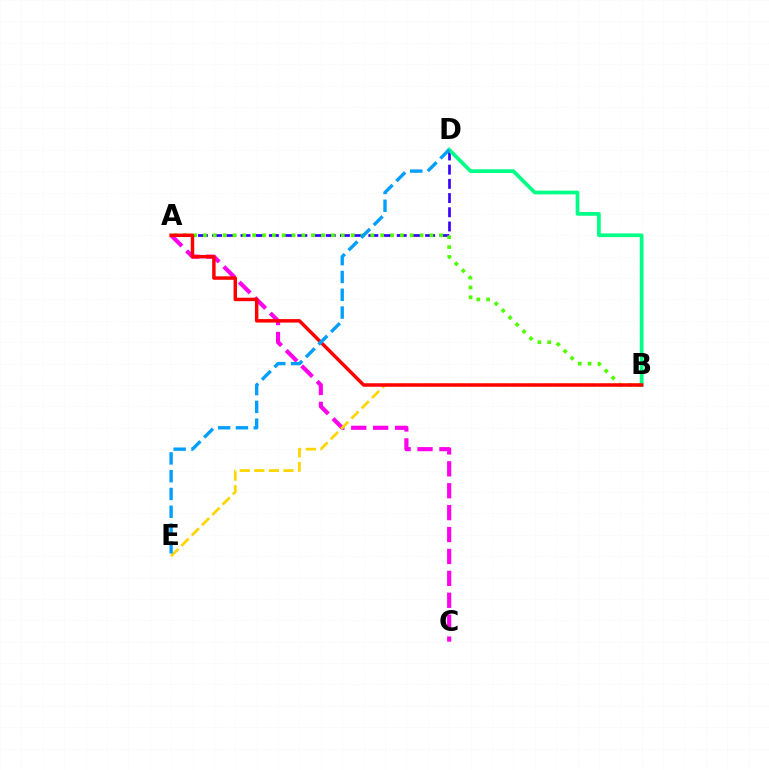{('A', 'D'): [{'color': '#3700ff', 'line_style': 'dashed', 'thickness': 1.93}], ('A', 'C'): [{'color': '#ff00ed', 'line_style': 'dashed', 'thickness': 2.98}], ('A', 'B'): [{'color': '#4fff00', 'line_style': 'dotted', 'thickness': 2.68}, {'color': '#ff0000', 'line_style': 'solid', 'thickness': 2.5}], ('B', 'D'): [{'color': '#00ff86', 'line_style': 'solid', 'thickness': 2.68}], ('B', 'E'): [{'color': '#ffd500', 'line_style': 'dashed', 'thickness': 1.98}], ('D', 'E'): [{'color': '#009eff', 'line_style': 'dashed', 'thickness': 2.42}]}